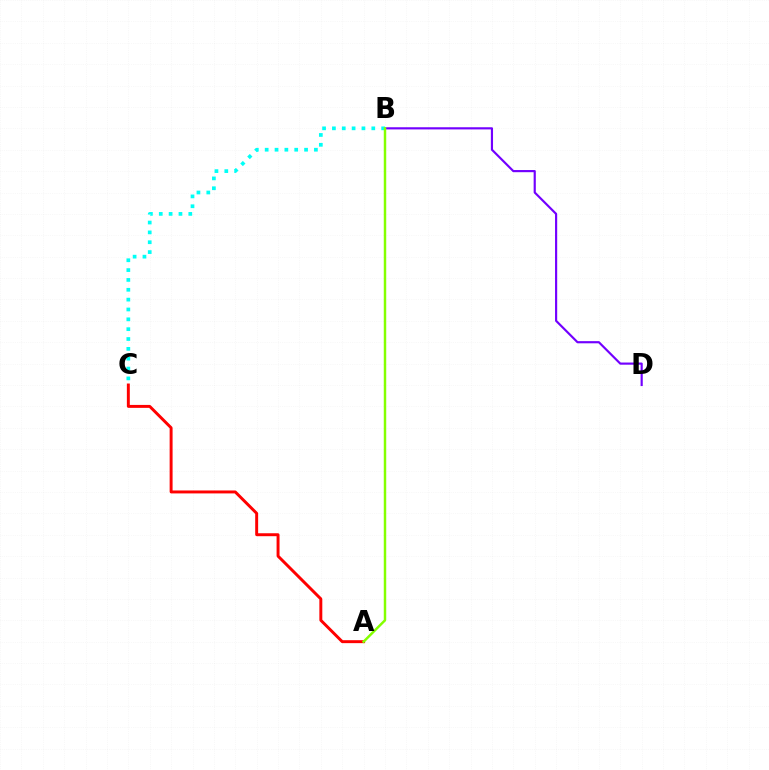{('A', 'C'): [{'color': '#ff0000', 'line_style': 'solid', 'thickness': 2.12}], ('B', 'D'): [{'color': '#7200ff', 'line_style': 'solid', 'thickness': 1.56}], ('B', 'C'): [{'color': '#00fff6', 'line_style': 'dotted', 'thickness': 2.68}], ('A', 'B'): [{'color': '#84ff00', 'line_style': 'solid', 'thickness': 1.77}]}